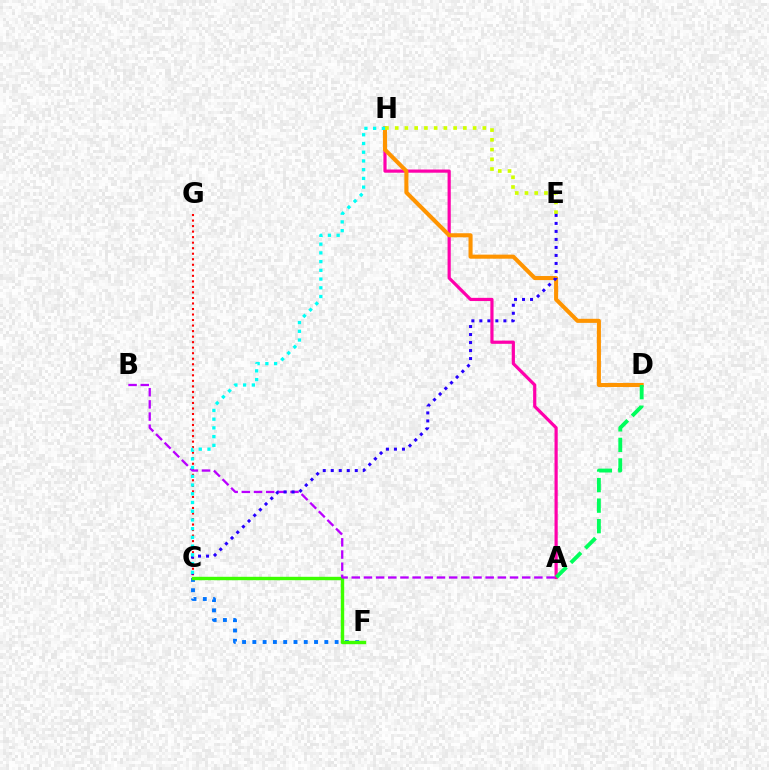{('A', 'H'): [{'color': '#ff00ac', 'line_style': 'solid', 'thickness': 2.3}], ('D', 'H'): [{'color': '#ff9400', 'line_style': 'solid', 'thickness': 2.93}], ('A', 'D'): [{'color': '#00ff5c', 'line_style': 'dashed', 'thickness': 2.79}], ('C', 'G'): [{'color': '#ff0000', 'line_style': 'dotted', 'thickness': 1.5}], ('C', 'F'): [{'color': '#0074ff', 'line_style': 'dotted', 'thickness': 2.79}, {'color': '#3dff00', 'line_style': 'solid', 'thickness': 2.45}], ('E', 'H'): [{'color': '#d1ff00', 'line_style': 'dotted', 'thickness': 2.65}], ('A', 'B'): [{'color': '#b900ff', 'line_style': 'dashed', 'thickness': 1.65}], ('C', 'E'): [{'color': '#2500ff', 'line_style': 'dotted', 'thickness': 2.18}], ('C', 'H'): [{'color': '#00fff6', 'line_style': 'dotted', 'thickness': 2.37}]}